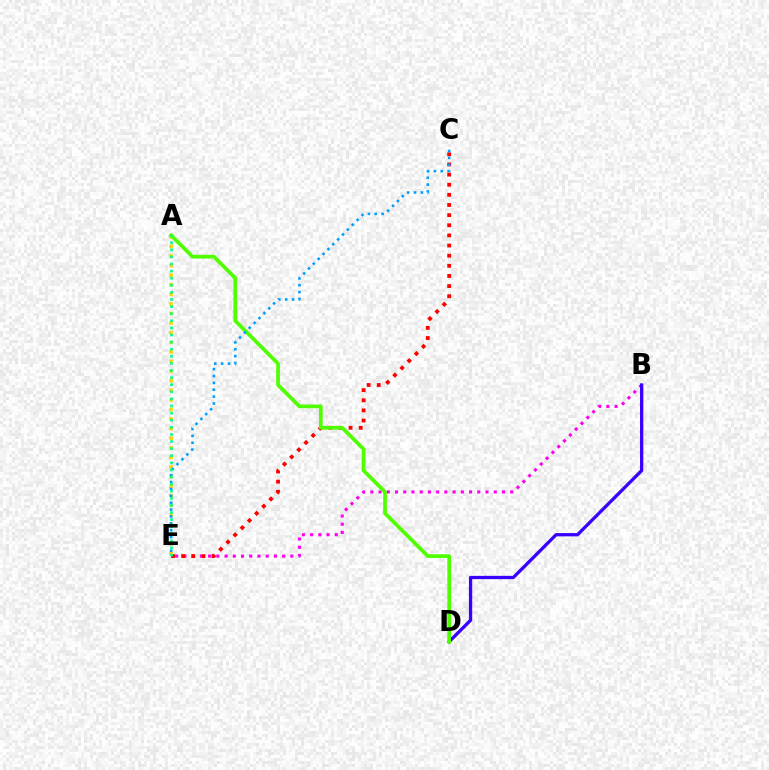{('B', 'E'): [{'color': '#ff00ed', 'line_style': 'dotted', 'thickness': 2.23}], ('C', 'E'): [{'color': '#ff0000', 'line_style': 'dotted', 'thickness': 2.75}, {'color': '#009eff', 'line_style': 'dotted', 'thickness': 1.87}], ('B', 'D'): [{'color': '#3700ff', 'line_style': 'solid', 'thickness': 2.36}], ('A', 'E'): [{'color': '#ffd500', 'line_style': 'dotted', 'thickness': 2.61}, {'color': '#00ff86', 'line_style': 'dotted', 'thickness': 1.93}], ('A', 'D'): [{'color': '#4fff00', 'line_style': 'solid', 'thickness': 2.66}]}